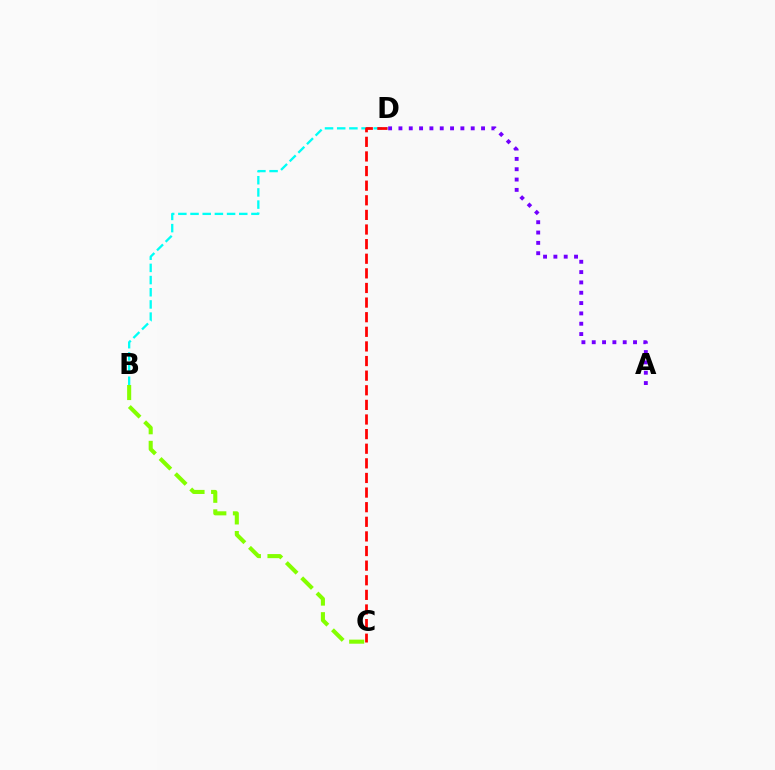{('B', 'C'): [{'color': '#84ff00', 'line_style': 'dashed', 'thickness': 2.93}], ('B', 'D'): [{'color': '#00fff6', 'line_style': 'dashed', 'thickness': 1.65}], ('C', 'D'): [{'color': '#ff0000', 'line_style': 'dashed', 'thickness': 1.99}], ('A', 'D'): [{'color': '#7200ff', 'line_style': 'dotted', 'thickness': 2.81}]}